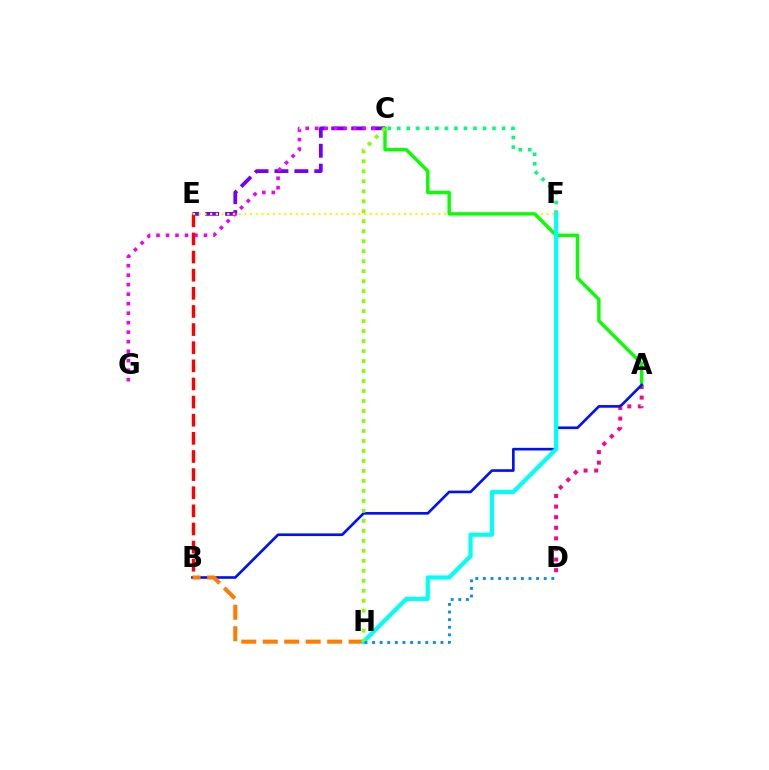{('C', 'F'): [{'color': '#00ff74', 'line_style': 'dotted', 'thickness': 2.59}], ('C', 'E'): [{'color': '#7200ff', 'line_style': 'dashed', 'thickness': 2.7}], ('C', 'G'): [{'color': '#ee00ff', 'line_style': 'dotted', 'thickness': 2.58}], ('B', 'E'): [{'color': '#ff0000', 'line_style': 'dashed', 'thickness': 2.46}], ('E', 'F'): [{'color': '#fcf500', 'line_style': 'dotted', 'thickness': 1.55}], ('A', 'D'): [{'color': '#ff0094', 'line_style': 'dotted', 'thickness': 2.88}], ('A', 'C'): [{'color': '#08ff00', 'line_style': 'solid', 'thickness': 2.46}], ('A', 'B'): [{'color': '#0010ff', 'line_style': 'solid', 'thickness': 1.91}], ('B', 'H'): [{'color': '#ff7c00', 'line_style': 'dashed', 'thickness': 2.92}], ('F', 'H'): [{'color': '#00fff6', 'line_style': 'solid', 'thickness': 2.99}], ('C', 'H'): [{'color': '#84ff00', 'line_style': 'dotted', 'thickness': 2.71}], ('D', 'H'): [{'color': '#008cff', 'line_style': 'dotted', 'thickness': 2.07}]}